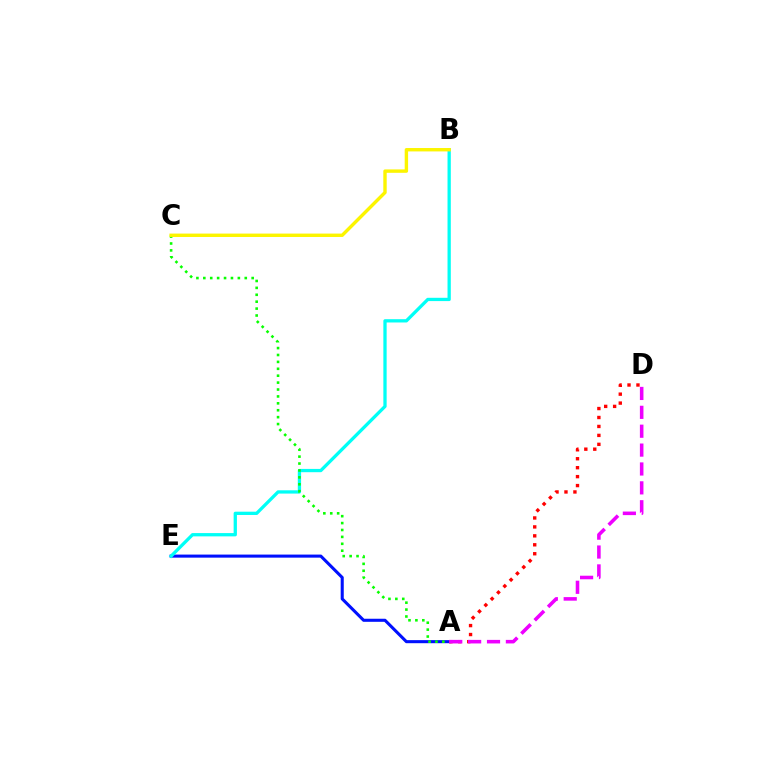{('A', 'E'): [{'color': '#0010ff', 'line_style': 'solid', 'thickness': 2.21}], ('B', 'E'): [{'color': '#00fff6', 'line_style': 'solid', 'thickness': 2.37}], ('A', 'D'): [{'color': '#ff0000', 'line_style': 'dotted', 'thickness': 2.43}, {'color': '#ee00ff', 'line_style': 'dashed', 'thickness': 2.57}], ('A', 'C'): [{'color': '#08ff00', 'line_style': 'dotted', 'thickness': 1.88}], ('B', 'C'): [{'color': '#fcf500', 'line_style': 'solid', 'thickness': 2.44}]}